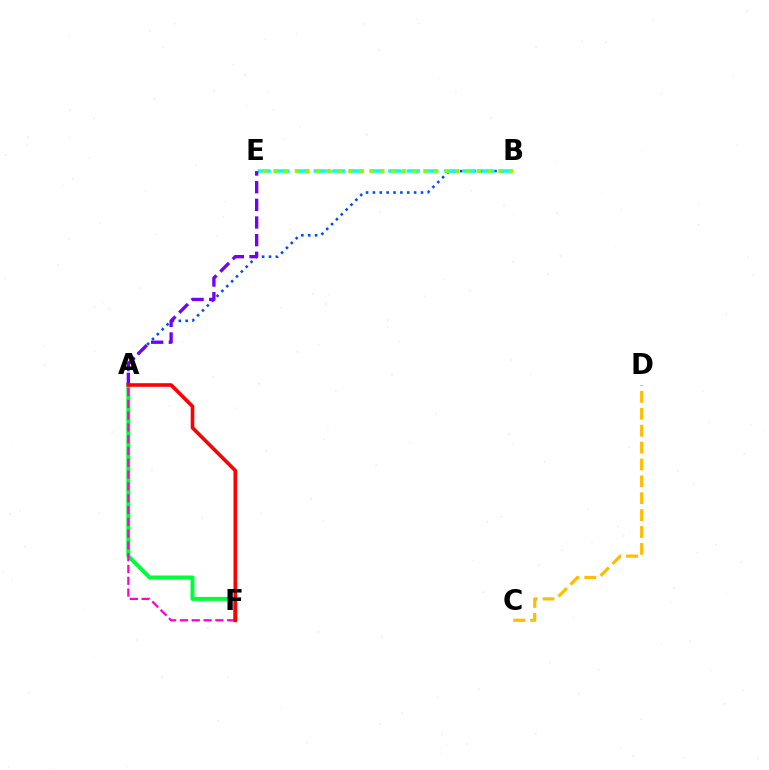{('A', 'B'): [{'color': '#004bff', 'line_style': 'dotted', 'thickness': 1.87}], ('A', 'F'): [{'color': '#00ff39', 'line_style': 'solid', 'thickness': 2.88}, {'color': '#ff00cf', 'line_style': 'dashed', 'thickness': 1.6}, {'color': '#ff0000', 'line_style': 'solid', 'thickness': 2.61}], ('B', 'E'): [{'color': '#00fff6', 'line_style': 'dashed', 'thickness': 2.53}, {'color': '#84ff00', 'line_style': 'dotted', 'thickness': 2.91}], ('A', 'E'): [{'color': '#7200ff', 'line_style': 'dashed', 'thickness': 2.4}], ('C', 'D'): [{'color': '#ffbd00', 'line_style': 'dashed', 'thickness': 2.29}]}